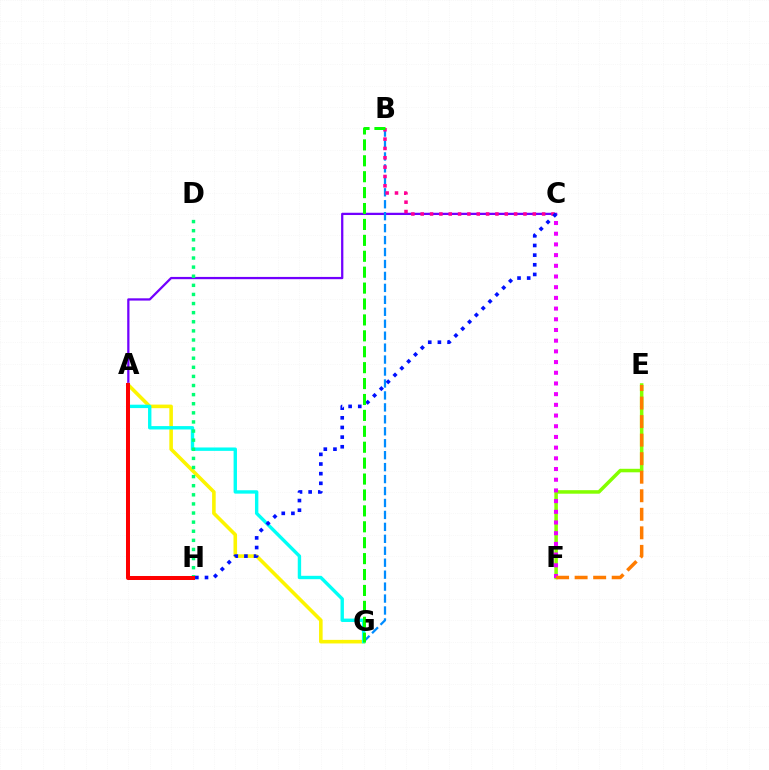{('A', 'C'): [{'color': '#7200ff', 'line_style': 'solid', 'thickness': 1.63}], ('E', 'F'): [{'color': '#84ff00', 'line_style': 'solid', 'thickness': 2.53}, {'color': '#ff7c00', 'line_style': 'dashed', 'thickness': 2.52}], ('B', 'G'): [{'color': '#008cff', 'line_style': 'dashed', 'thickness': 1.62}, {'color': '#08ff00', 'line_style': 'dashed', 'thickness': 2.16}], ('A', 'G'): [{'color': '#fcf500', 'line_style': 'solid', 'thickness': 2.58}, {'color': '#00fff6', 'line_style': 'solid', 'thickness': 2.44}], ('D', 'H'): [{'color': '#00ff74', 'line_style': 'dotted', 'thickness': 2.47}], ('B', 'C'): [{'color': '#ff0094', 'line_style': 'dotted', 'thickness': 2.54}], ('A', 'H'): [{'color': '#ff0000', 'line_style': 'solid', 'thickness': 2.89}], ('C', 'F'): [{'color': '#ee00ff', 'line_style': 'dotted', 'thickness': 2.91}], ('C', 'H'): [{'color': '#0010ff', 'line_style': 'dotted', 'thickness': 2.62}]}